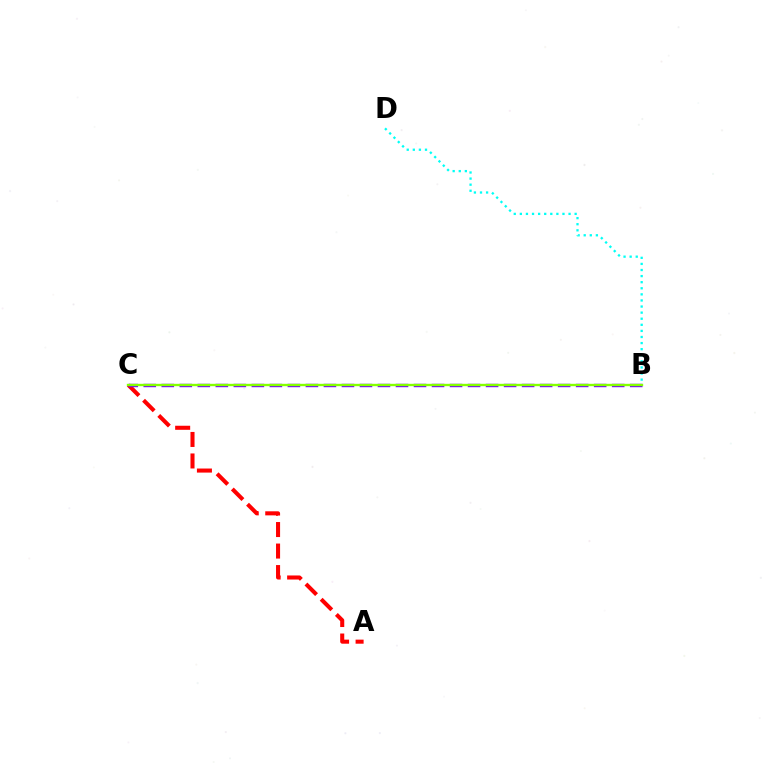{('A', 'C'): [{'color': '#ff0000', 'line_style': 'dashed', 'thickness': 2.92}], ('B', 'C'): [{'color': '#7200ff', 'line_style': 'dashed', 'thickness': 2.45}, {'color': '#84ff00', 'line_style': 'solid', 'thickness': 1.7}], ('B', 'D'): [{'color': '#00fff6', 'line_style': 'dotted', 'thickness': 1.65}]}